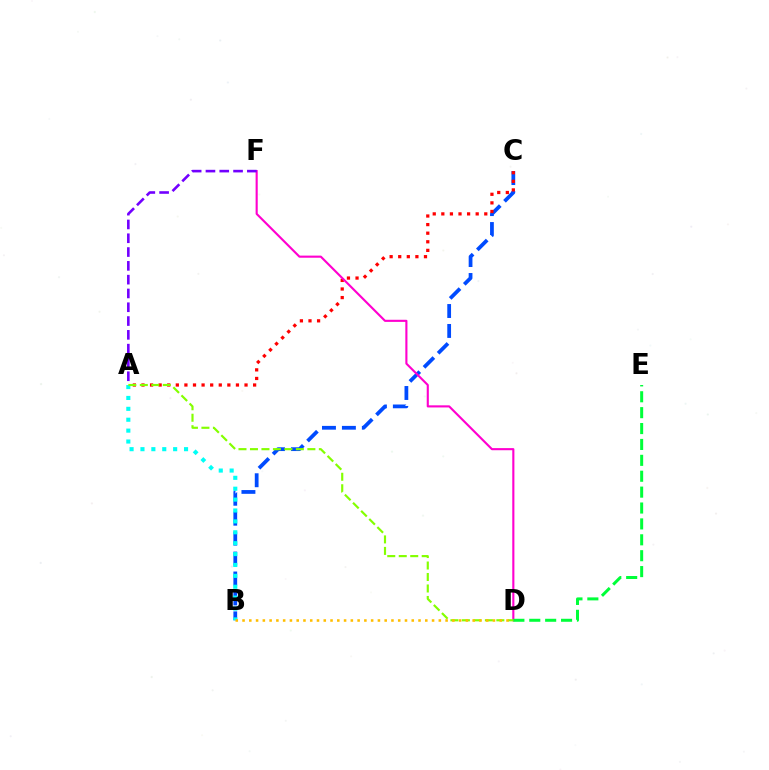{('B', 'C'): [{'color': '#004bff', 'line_style': 'dashed', 'thickness': 2.71}], ('A', 'B'): [{'color': '#00fff6', 'line_style': 'dotted', 'thickness': 2.96}], ('A', 'C'): [{'color': '#ff0000', 'line_style': 'dotted', 'thickness': 2.33}], ('D', 'F'): [{'color': '#ff00cf', 'line_style': 'solid', 'thickness': 1.53}], ('A', 'D'): [{'color': '#84ff00', 'line_style': 'dashed', 'thickness': 1.56}], ('B', 'D'): [{'color': '#ffbd00', 'line_style': 'dotted', 'thickness': 1.84}], ('A', 'F'): [{'color': '#7200ff', 'line_style': 'dashed', 'thickness': 1.87}], ('D', 'E'): [{'color': '#00ff39', 'line_style': 'dashed', 'thickness': 2.16}]}